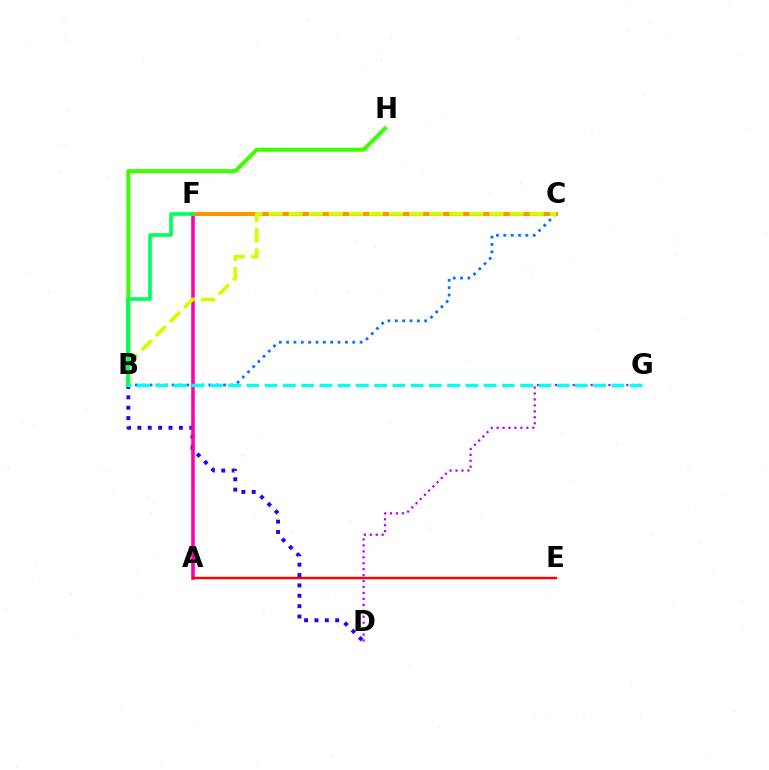{('B', 'D'): [{'color': '#2500ff', 'line_style': 'dotted', 'thickness': 2.82}], ('A', 'F'): [{'color': '#ff00ac', 'line_style': 'solid', 'thickness': 2.58}], ('D', 'G'): [{'color': '#b900ff', 'line_style': 'dotted', 'thickness': 1.62}], ('B', 'C'): [{'color': '#0074ff', 'line_style': 'dotted', 'thickness': 2.0}, {'color': '#d1ff00', 'line_style': 'dashed', 'thickness': 2.73}], ('B', 'H'): [{'color': '#3dff00', 'line_style': 'solid', 'thickness': 2.89}], ('C', 'F'): [{'color': '#ff9400', 'line_style': 'solid', 'thickness': 2.87}], ('B', 'F'): [{'color': '#00ff5c', 'line_style': 'solid', 'thickness': 2.6}], ('A', 'E'): [{'color': '#ff0000', 'line_style': 'solid', 'thickness': 1.74}], ('B', 'G'): [{'color': '#00fff6', 'line_style': 'dashed', 'thickness': 2.48}]}